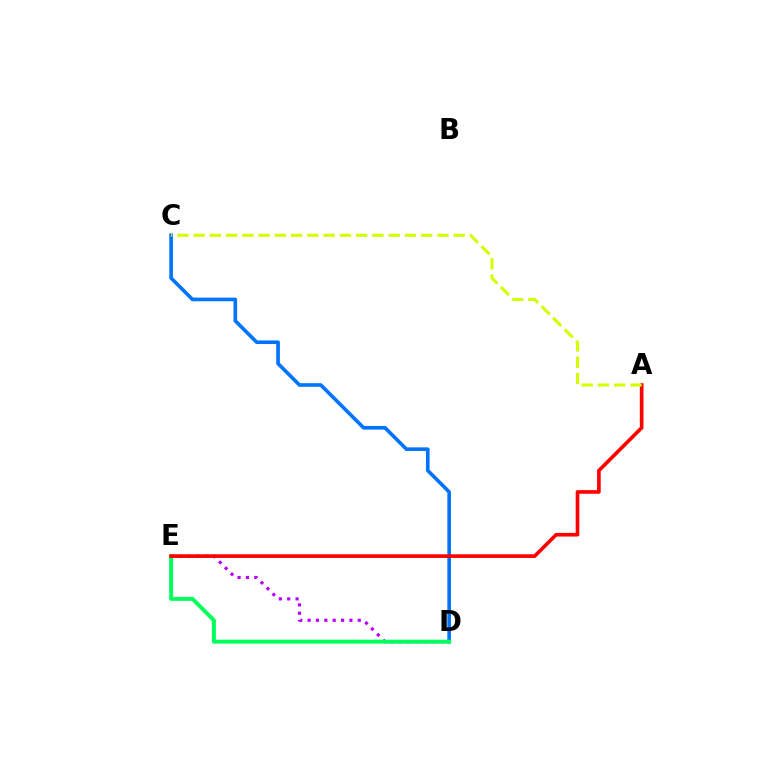{('D', 'E'): [{'color': '#b900ff', 'line_style': 'dotted', 'thickness': 2.27}, {'color': '#00ff5c', 'line_style': 'solid', 'thickness': 2.84}], ('C', 'D'): [{'color': '#0074ff', 'line_style': 'solid', 'thickness': 2.62}], ('A', 'E'): [{'color': '#ff0000', 'line_style': 'solid', 'thickness': 2.63}], ('A', 'C'): [{'color': '#d1ff00', 'line_style': 'dashed', 'thickness': 2.21}]}